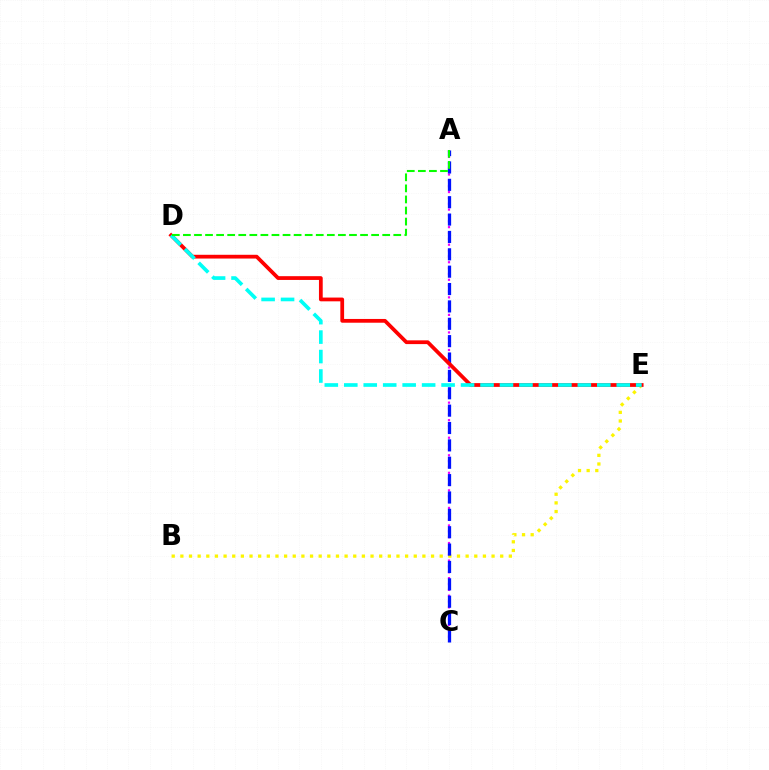{('A', 'C'): [{'color': '#ee00ff', 'line_style': 'dotted', 'thickness': 1.59}, {'color': '#0010ff', 'line_style': 'dashed', 'thickness': 2.36}], ('B', 'E'): [{'color': '#fcf500', 'line_style': 'dotted', 'thickness': 2.35}], ('D', 'E'): [{'color': '#ff0000', 'line_style': 'solid', 'thickness': 2.71}, {'color': '#00fff6', 'line_style': 'dashed', 'thickness': 2.64}], ('A', 'D'): [{'color': '#08ff00', 'line_style': 'dashed', 'thickness': 1.5}]}